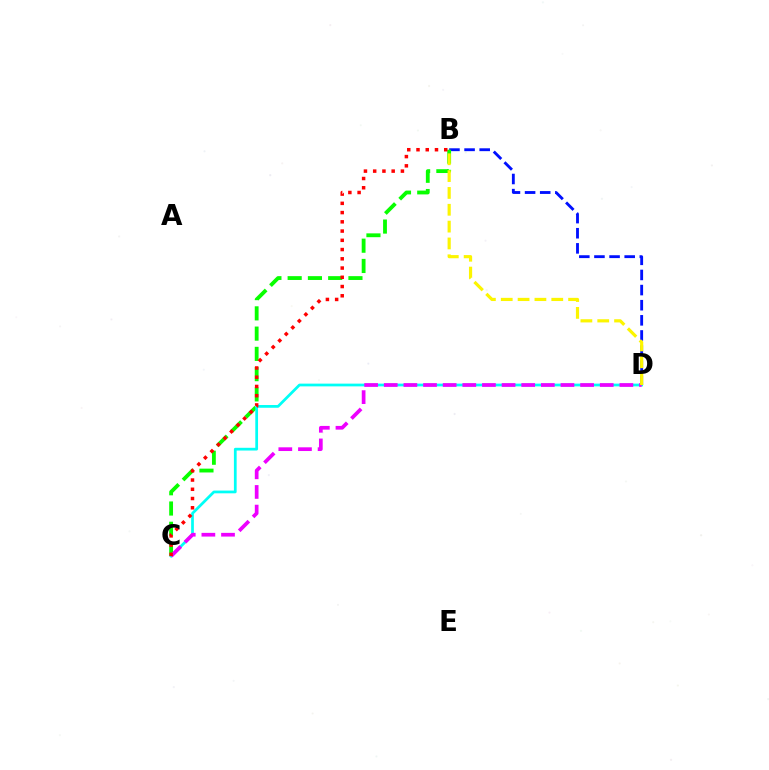{('B', 'D'): [{'color': '#0010ff', 'line_style': 'dashed', 'thickness': 2.05}, {'color': '#fcf500', 'line_style': 'dashed', 'thickness': 2.29}], ('B', 'C'): [{'color': '#08ff00', 'line_style': 'dashed', 'thickness': 2.75}, {'color': '#ff0000', 'line_style': 'dotted', 'thickness': 2.51}], ('C', 'D'): [{'color': '#00fff6', 'line_style': 'solid', 'thickness': 1.97}, {'color': '#ee00ff', 'line_style': 'dashed', 'thickness': 2.67}]}